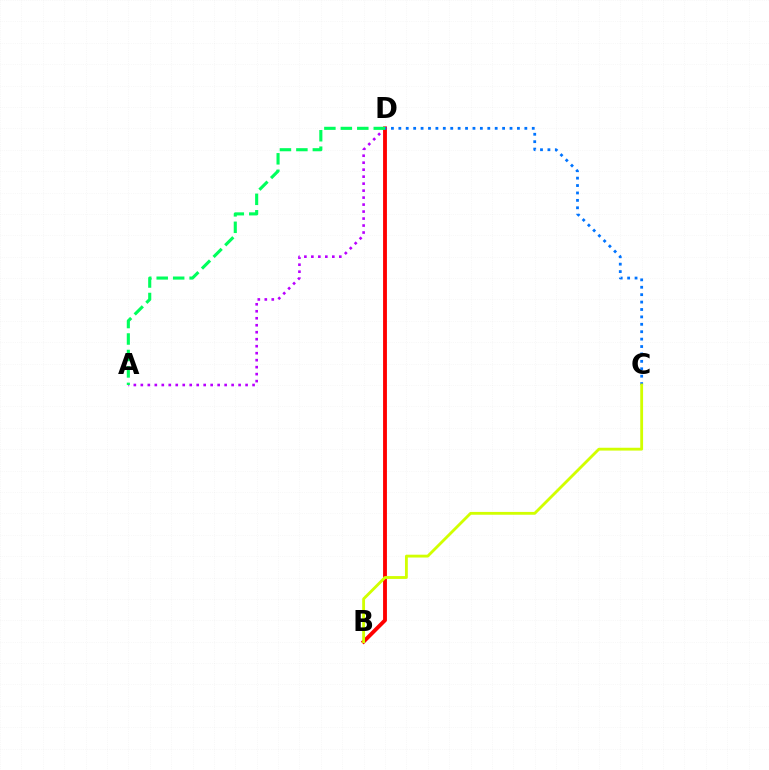{('A', 'D'): [{'color': '#b900ff', 'line_style': 'dotted', 'thickness': 1.9}, {'color': '#00ff5c', 'line_style': 'dashed', 'thickness': 2.24}], ('B', 'D'): [{'color': '#ff0000', 'line_style': 'solid', 'thickness': 2.77}], ('C', 'D'): [{'color': '#0074ff', 'line_style': 'dotted', 'thickness': 2.01}], ('B', 'C'): [{'color': '#d1ff00', 'line_style': 'solid', 'thickness': 2.04}]}